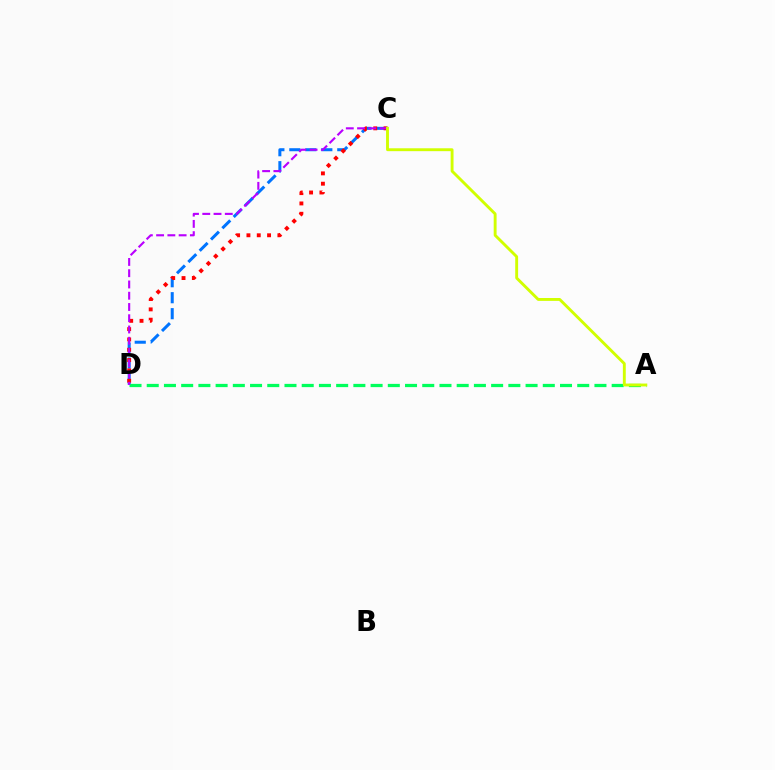{('C', 'D'): [{'color': '#0074ff', 'line_style': 'dashed', 'thickness': 2.17}, {'color': '#ff0000', 'line_style': 'dotted', 'thickness': 2.8}, {'color': '#b900ff', 'line_style': 'dashed', 'thickness': 1.53}], ('A', 'D'): [{'color': '#00ff5c', 'line_style': 'dashed', 'thickness': 2.34}], ('A', 'C'): [{'color': '#d1ff00', 'line_style': 'solid', 'thickness': 2.08}]}